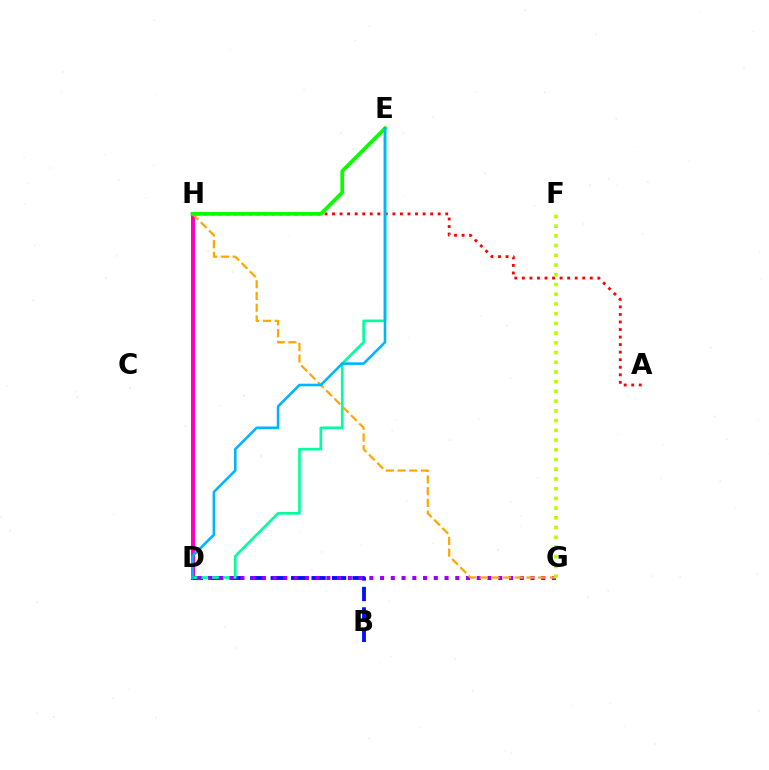{('D', 'H'): [{'color': '#ff00bd', 'line_style': 'solid', 'thickness': 2.89}], ('A', 'H'): [{'color': '#ff0000', 'line_style': 'dotted', 'thickness': 2.05}], ('B', 'D'): [{'color': '#0010ff', 'line_style': 'dashed', 'thickness': 2.78}], ('D', 'E'): [{'color': '#00ff9d', 'line_style': 'solid', 'thickness': 1.9}, {'color': '#00b5ff', 'line_style': 'solid', 'thickness': 1.87}], ('D', 'G'): [{'color': '#9b00ff', 'line_style': 'dotted', 'thickness': 2.92}], ('G', 'H'): [{'color': '#ffa500', 'line_style': 'dashed', 'thickness': 1.59}], ('E', 'H'): [{'color': '#08ff00', 'line_style': 'solid', 'thickness': 2.69}], ('F', 'G'): [{'color': '#b3ff00', 'line_style': 'dotted', 'thickness': 2.64}]}